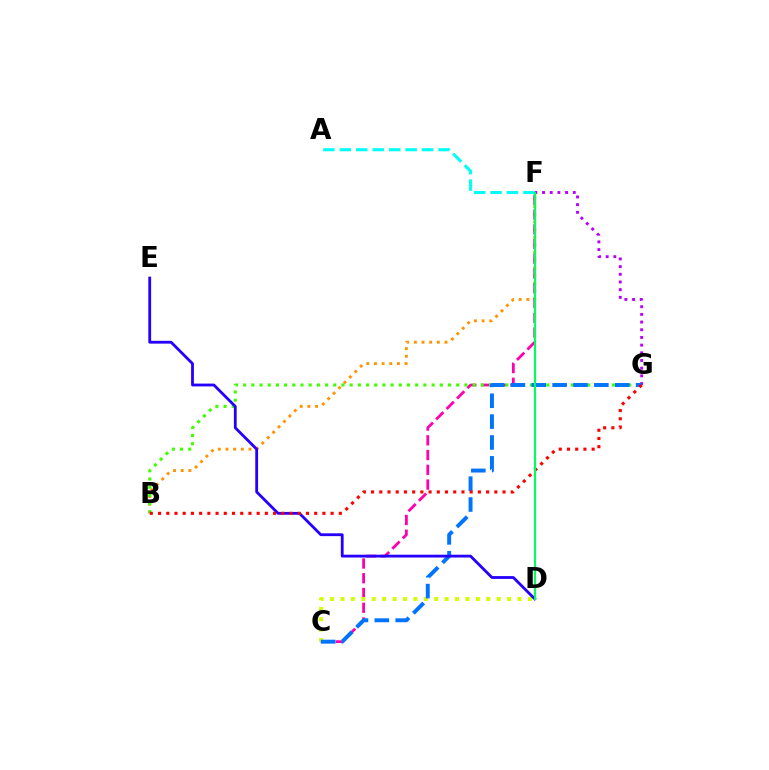{('B', 'F'): [{'color': '#ff9400', 'line_style': 'dotted', 'thickness': 2.08}], ('C', 'F'): [{'color': '#ff00ac', 'line_style': 'dashed', 'thickness': 2.0}], ('B', 'G'): [{'color': '#3dff00', 'line_style': 'dotted', 'thickness': 2.23}, {'color': '#ff0000', 'line_style': 'dotted', 'thickness': 2.23}], ('F', 'G'): [{'color': '#b900ff', 'line_style': 'dotted', 'thickness': 2.09}], ('C', 'D'): [{'color': '#d1ff00', 'line_style': 'dotted', 'thickness': 2.83}], ('A', 'F'): [{'color': '#00fff6', 'line_style': 'dashed', 'thickness': 2.24}], ('C', 'G'): [{'color': '#0074ff', 'line_style': 'dashed', 'thickness': 2.83}], ('D', 'E'): [{'color': '#2500ff', 'line_style': 'solid', 'thickness': 2.02}], ('D', 'F'): [{'color': '#00ff5c', 'line_style': 'solid', 'thickness': 1.54}]}